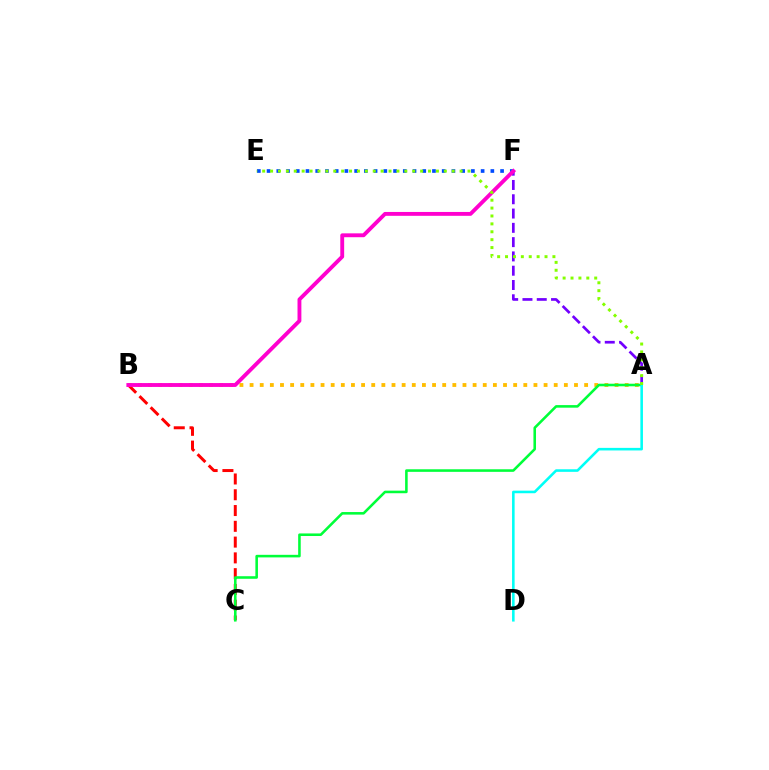{('A', 'B'): [{'color': '#ffbd00', 'line_style': 'dotted', 'thickness': 2.75}], ('A', 'F'): [{'color': '#7200ff', 'line_style': 'dashed', 'thickness': 1.94}], ('E', 'F'): [{'color': '#004bff', 'line_style': 'dotted', 'thickness': 2.64}], ('B', 'C'): [{'color': '#ff0000', 'line_style': 'dashed', 'thickness': 2.14}], ('A', 'C'): [{'color': '#00ff39', 'line_style': 'solid', 'thickness': 1.85}], ('B', 'F'): [{'color': '#ff00cf', 'line_style': 'solid', 'thickness': 2.78}], ('A', 'D'): [{'color': '#00fff6', 'line_style': 'solid', 'thickness': 1.86}], ('A', 'E'): [{'color': '#84ff00', 'line_style': 'dotted', 'thickness': 2.15}]}